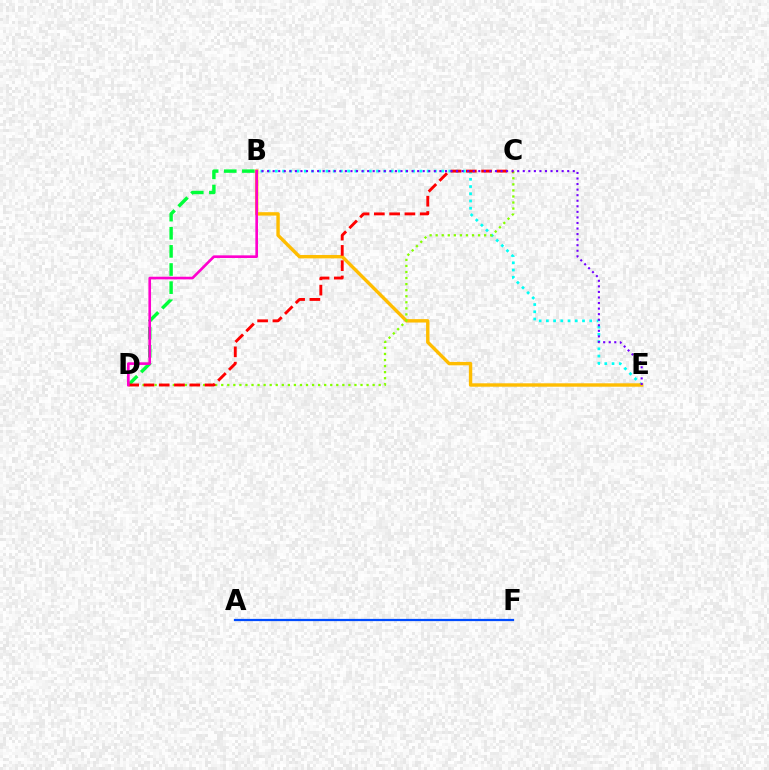{('B', 'D'): [{'color': '#00ff39', 'line_style': 'dashed', 'thickness': 2.46}, {'color': '#ff00cf', 'line_style': 'solid', 'thickness': 1.9}], ('A', 'F'): [{'color': '#004bff', 'line_style': 'solid', 'thickness': 1.61}], ('B', 'E'): [{'color': '#00fff6', 'line_style': 'dotted', 'thickness': 1.96}, {'color': '#ffbd00', 'line_style': 'solid', 'thickness': 2.45}, {'color': '#7200ff', 'line_style': 'dotted', 'thickness': 1.51}], ('C', 'D'): [{'color': '#84ff00', 'line_style': 'dotted', 'thickness': 1.65}, {'color': '#ff0000', 'line_style': 'dashed', 'thickness': 2.08}]}